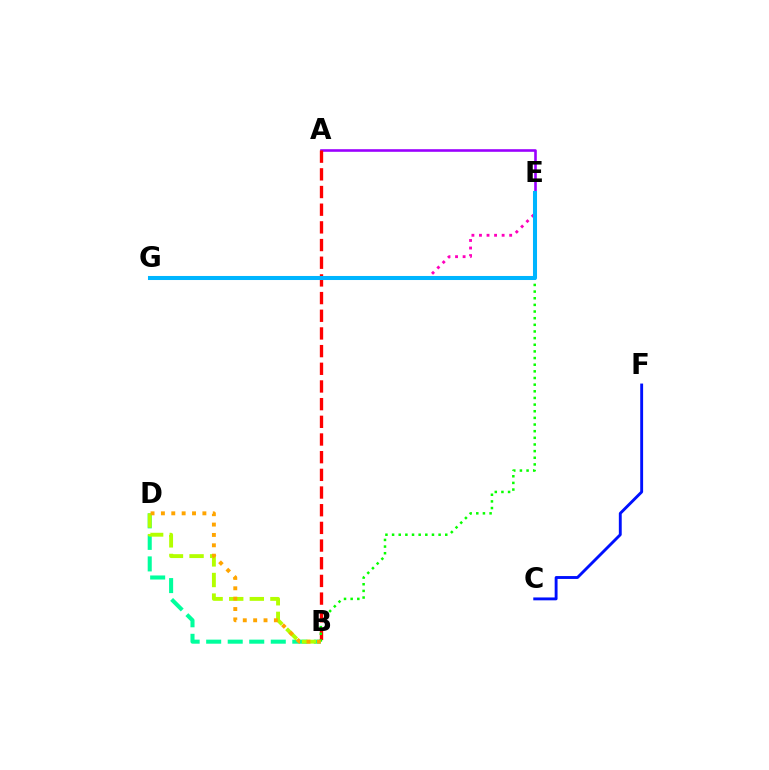{('B', 'D'): [{'color': '#00ff9d', 'line_style': 'dashed', 'thickness': 2.92}, {'color': '#b3ff00', 'line_style': 'dashed', 'thickness': 2.8}, {'color': '#ffa500', 'line_style': 'dotted', 'thickness': 2.82}], ('A', 'E'): [{'color': '#9b00ff', 'line_style': 'solid', 'thickness': 1.88}], ('A', 'B'): [{'color': '#ff0000', 'line_style': 'dashed', 'thickness': 2.4}], ('E', 'G'): [{'color': '#ff00bd', 'line_style': 'dotted', 'thickness': 2.05}, {'color': '#00b5ff', 'line_style': 'solid', 'thickness': 2.91}], ('B', 'E'): [{'color': '#08ff00', 'line_style': 'dotted', 'thickness': 1.81}], ('C', 'F'): [{'color': '#0010ff', 'line_style': 'solid', 'thickness': 2.07}]}